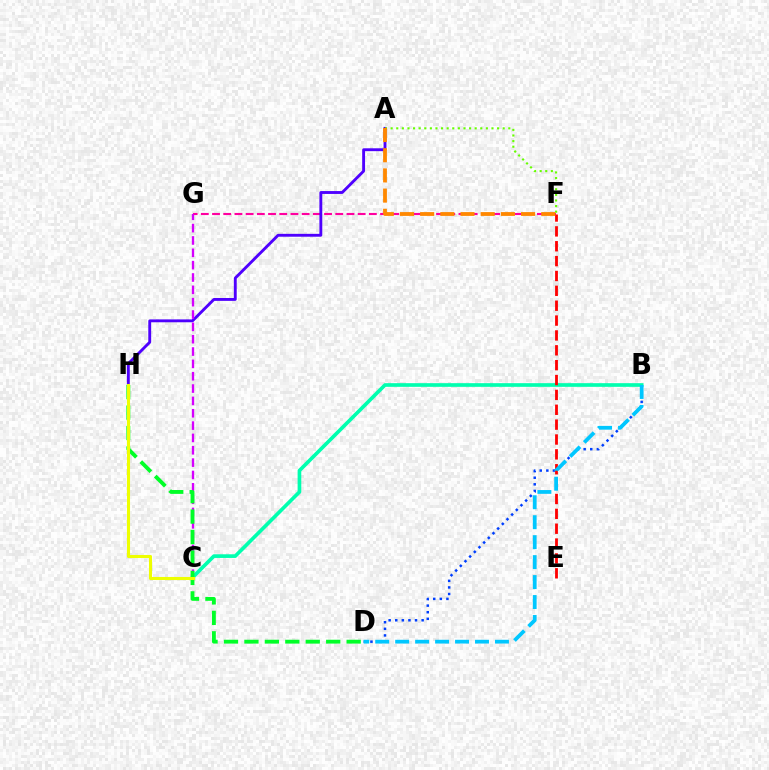{('F', 'G'): [{'color': '#ff00a0', 'line_style': 'dashed', 'thickness': 1.52}], ('B', 'D'): [{'color': '#003fff', 'line_style': 'dotted', 'thickness': 1.79}, {'color': '#00c7ff', 'line_style': 'dashed', 'thickness': 2.71}], ('A', 'H'): [{'color': '#4f00ff', 'line_style': 'solid', 'thickness': 2.07}], ('C', 'G'): [{'color': '#d600ff', 'line_style': 'dashed', 'thickness': 1.68}], ('A', 'F'): [{'color': '#66ff00', 'line_style': 'dotted', 'thickness': 1.52}, {'color': '#ff8800', 'line_style': 'dashed', 'thickness': 2.74}], ('B', 'C'): [{'color': '#00ffaf', 'line_style': 'solid', 'thickness': 2.64}], ('D', 'H'): [{'color': '#00ff27', 'line_style': 'dashed', 'thickness': 2.78}], ('E', 'F'): [{'color': '#ff0000', 'line_style': 'dashed', 'thickness': 2.02}], ('C', 'H'): [{'color': '#eeff00', 'line_style': 'solid', 'thickness': 2.21}]}